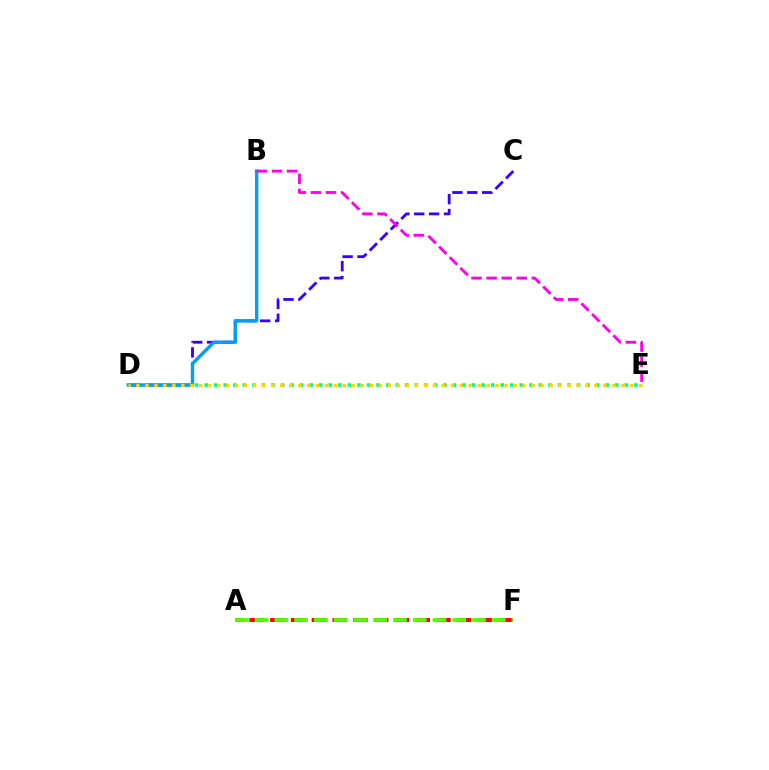{('C', 'D'): [{'color': '#3700ff', 'line_style': 'dashed', 'thickness': 2.02}], ('D', 'E'): [{'color': '#00ff86', 'line_style': 'dotted', 'thickness': 2.59}, {'color': '#ffd500', 'line_style': 'dotted', 'thickness': 2.44}], ('A', 'F'): [{'color': '#ff0000', 'line_style': 'dashed', 'thickness': 2.82}, {'color': '#4fff00', 'line_style': 'dashed', 'thickness': 2.68}], ('B', 'D'): [{'color': '#009eff', 'line_style': 'solid', 'thickness': 2.46}], ('B', 'E'): [{'color': '#ff00ed', 'line_style': 'dashed', 'thickness': 2.05}]}